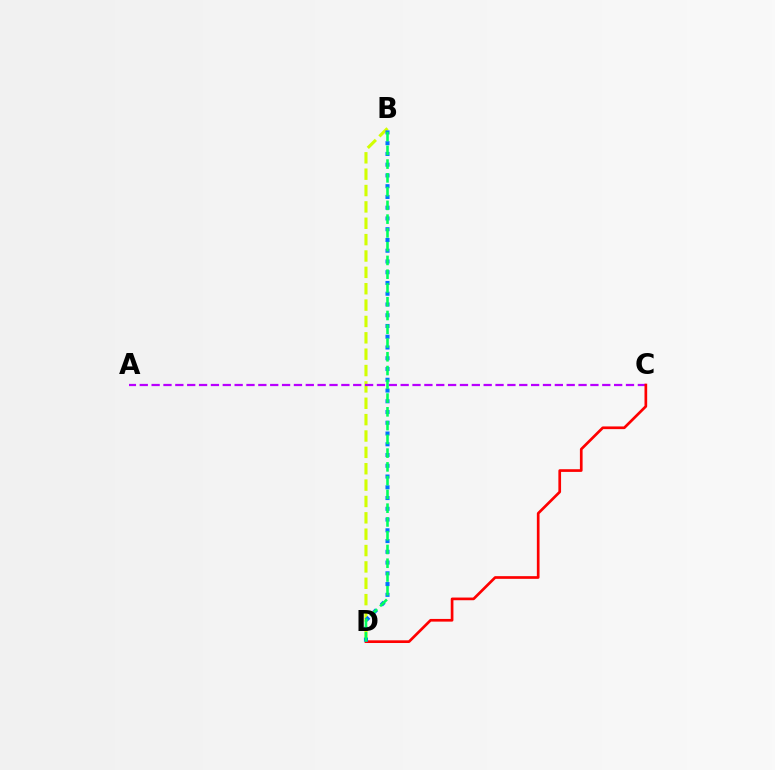{('B', 'D'): [{'color': '#d1ff00', 'line_style': 'dashed', 'thickness': 2.22}, {'color': '#0074ff', 'line_style': 'dotted', 'thickness': 2.92}, {'color': '#00ff5c', 'line_style': 'dashed', 'thickness': 1.87}], ('A', 'C'): [{'color': '#b900ff', 'line_style': 'dashed', 'thickness': 1.61}], ('C', 'D'): [{'color': '#ff0000', 'line_style': 'solid', 'thickness': 1.93}]}